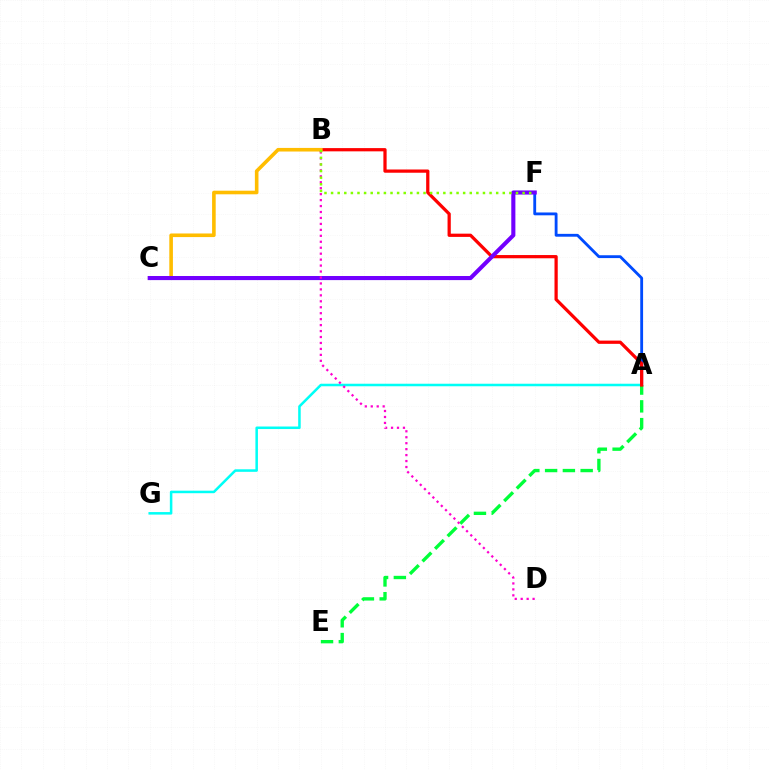{('A', 'F'): [{'color': '#004bff', 'line_style': 'solid', 'thickness': 2.04}], ('A', 'G'): [{'color': '#00fff6', 'line_style': 'solid', 'thickness': 1.82}], ('A', 'E'): [{'color': '#00ff39', 'line_style': 'dashed', 'thickness': 2.42}], ('A', 'B'): [{'color': '#ff0000', 'line_style': 'solid', 'thickness': 2.33}], ('B', 'C'): [{'color': '#ffbd00', 'line_style': 'solid', 'thickness': 2.59}], ('C', 'F'): [{'color': '#7200ff', 'line_style': 'solid', 'thickness': 2.95}], ('B', 'D'): [{'color': '#ff00cf', 'line_style': 'dotted', 'thickness': 1.62}], ('B', 'F'): [{'color': '#84ff00', 'line_style': 'dotted', 'thickness': 1.79}]}